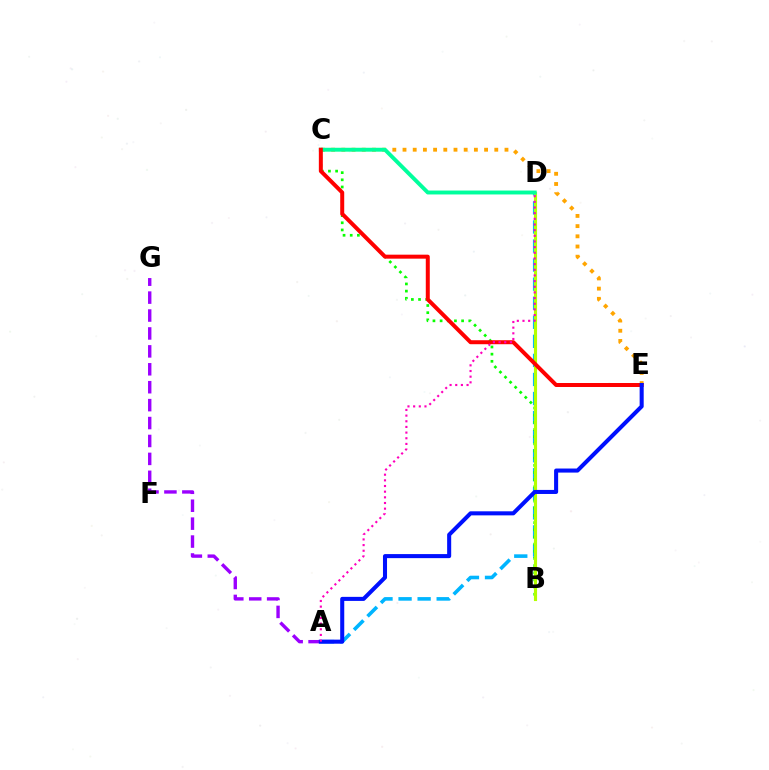{('A', 'D'): [{'color': '#00b5ff', 'line_style': 'dashed', 'thickness': 2.59}, {'color': '#ff00bd', 'line_style': 'dotted', 'thickness': 1.54}], ('B', 'C'): [{'color': '#08ff00', 'line_style': 'dotted', 'thickness': 1.95}], ('C', 'E'): [{'color': '#ffa500', 'line_style': 'dotted', 'thickness': 2.77}, {'color': '#ff0000', 'line_style': 'solid', 'thickness': 2.87}], ('B', 'D'): [{'color': '#b3ff00', 'line_style': 'solid', 'thickness': 2.25}], ('A', 'G'): [{'color': '#9b00ff', 'line_style': 'dashed', 'thickness': 2.43}], ('C', 'D'): [{'color': '#00ff9d', 'line_style': 'solid', 'thickness': 2.82}], ('A', 'E'): [{'color': '#0010ff', 'line_style': 'solid', 'thickness': 2.92}]}